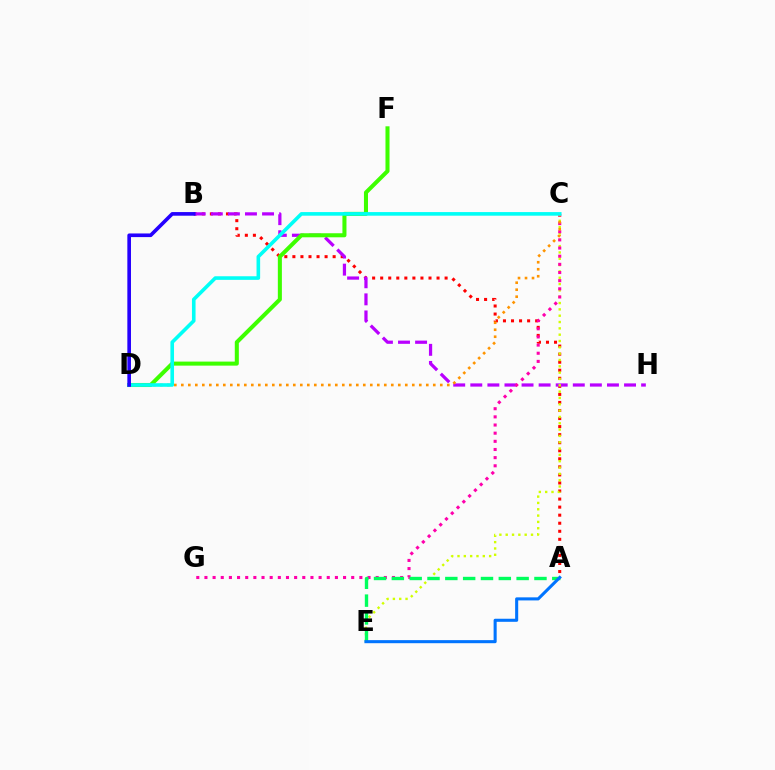{('A', 'B'): [{'color': '#ff0000', 'line_style': 'dotted', 'thickness': 2.19}], ('B', 'H'): [{'color': '#b900ff', 'line_style': 'dashed', 'thickness': 2.32}], ('C', 'E'): [{'color': '#d1ff00', 'line_style': 'dotted', 'thickness': 1.72}], ('D', 'F'): [{'color': '#3dff00', 'line_style': 'solid', 'thickness': 2.91}], ('C', 'G'): [{'color': '#ff00ac', 'line_style': 'dotted', 'thickness': 2.22}], ('C', 'D'): [{'color': '#ff9400', 'line_style': 'dotted', 'thickness': 1.9}, {'color': '#00fff6', 'line_style': 'solid', 'thickness': 2.6}], ('A', 'E'): [{'color': '#00ff5c', 'line_style': 'dashed', 'thickness': 2.42}, {'color': '#0074ff', 'line_style': 'solid', 'thickness': 2.21}], ('B', 'D'): [{'color': '#2500ff', 'line_style': 'solid', 'thickness': 2.62}]}